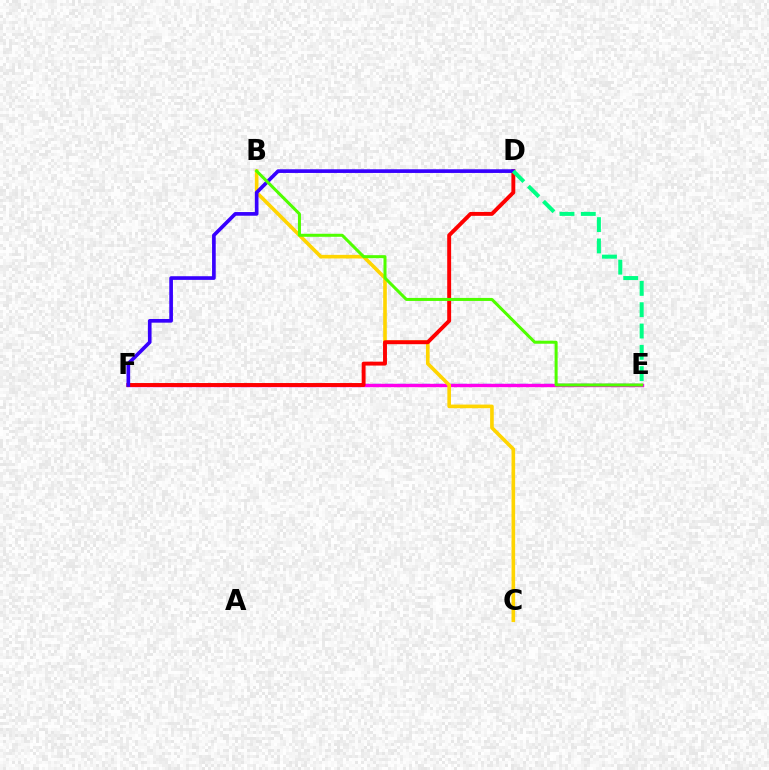{('E', 'F'): [{'color': '#009eff', 'line_style': 'dashed', 'thickness': 1.66}, {'color': '#ff00ed', 'line_style': 'solid', 'thickness': 2.43}], ('B', 'C'): [{'color': '#ffd500', 'line_style': 'solid', 'thickness': 2.61}], ('D', 'F'): [{'color': '#ff0000', 'line_style': 'solid', 'thickness': 2.82}, {'color': '#3700ff', 'line_style': 'solid', 'thickness': 2.64}], ('B', 'E'): [{'color': '#4fff00', 'line_style': 'solid', 'thickness': 2.17}], ('D', 'E'): [{'color': '#00ff86', 'line_style': 'dashed', 'thickness': 2.9}]}